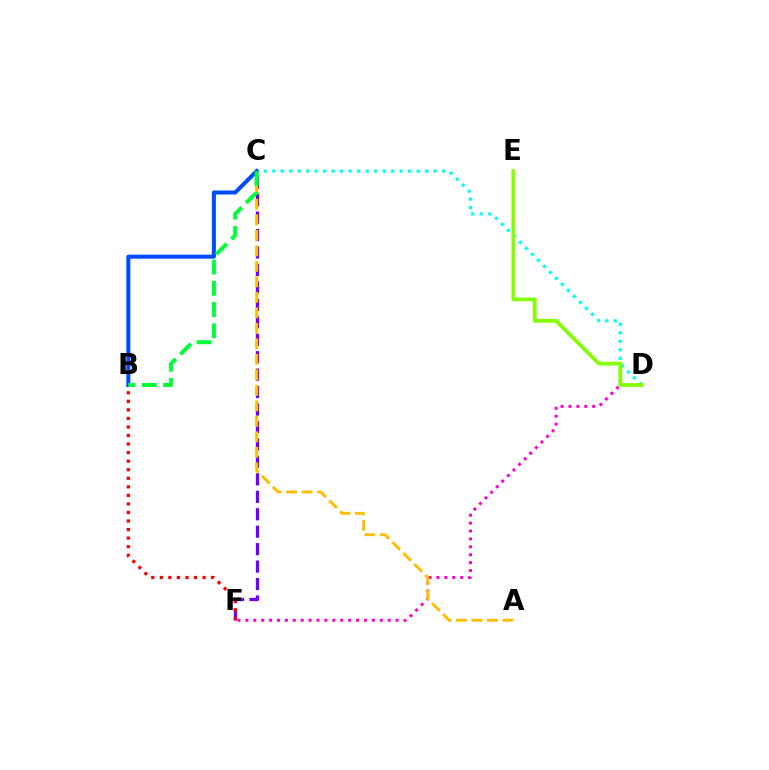{('D', 'F'): [{'color': '#ff00cf', 'line_style': 'dotted', 'thickness': 2.15}], ('C', 'F'): [{'color': '#7200ff', 'line_style': 'dashed', 'thickness': 2.37}], ('B', 'F'): [{'color': '#ff0000', 'line_style': 'dotted', 'thickness': 2.32}], ('A', 'C'): [{'color': '#ffbd00', 'line_style': 'dashed', 'thickness': 2.11}], ('C', 'D'): [{'color': '#00fff6', 'line_style': 'dotted', 'thickness': 2.31}], ('D', 'E'): [{'color': '#84ff00', 'line_style': 'solid', 'thickness': 2.69}], ('B', 'C'): [{'color': '#004bff', 'line_style': 'solid', 'thickness': 2.89}, {'color': '#00ff39', 'line_style': 'dashed', 'thickness': 2.89}]}